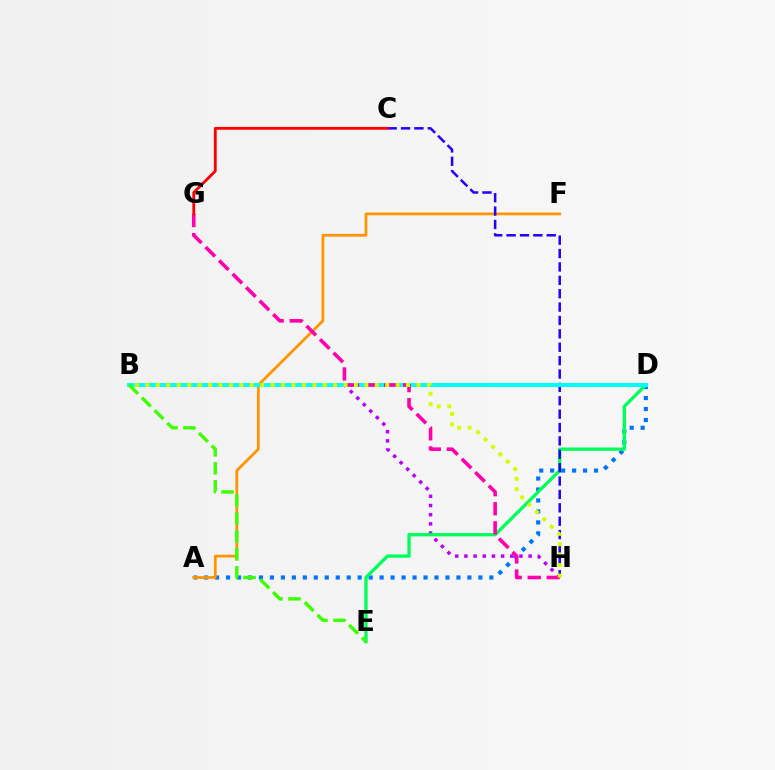{('A', 'D'): [{'color': '#0074ff', 'line_style': 'dotted', 'thickness': 2.98}], ('A', 'F'): [{'color': '#ff9400', 'line_style': 'solid', 'thickness': 1.99}], ('B', 'H'): [{'color': '#b900ff', 'line_style': 'dotted', 'thickness': 2.49}, {'color': '#d1ff00', 'line_style': 'dotted', 'thickness': 2.83}], ('D', 'E'): [{'color': '#00ff5c', 'line_style': 'solid', 'thickness': 2.39}], ('C', 'H'): [{'color': '#2500ff', 'line_style': 'dashed', 'thickness': 1.82}], ('B', 'D'): [{'color': '#00fff6', 'line_style': 'solid', 'thickness': 2.89}], ('B', 'E'): [{'color': '#3dff00', 'line_style': 'dashed', 'thickness': 2.44}], ('G', 'H'): [{'color': '#ff00ac', 'line_style': 'dashed', 'thickness': 2.59}], ('C', 'G'): [{'color': '#ff0000', 'line_style': 'solid', 'thickness': 2.03}]}